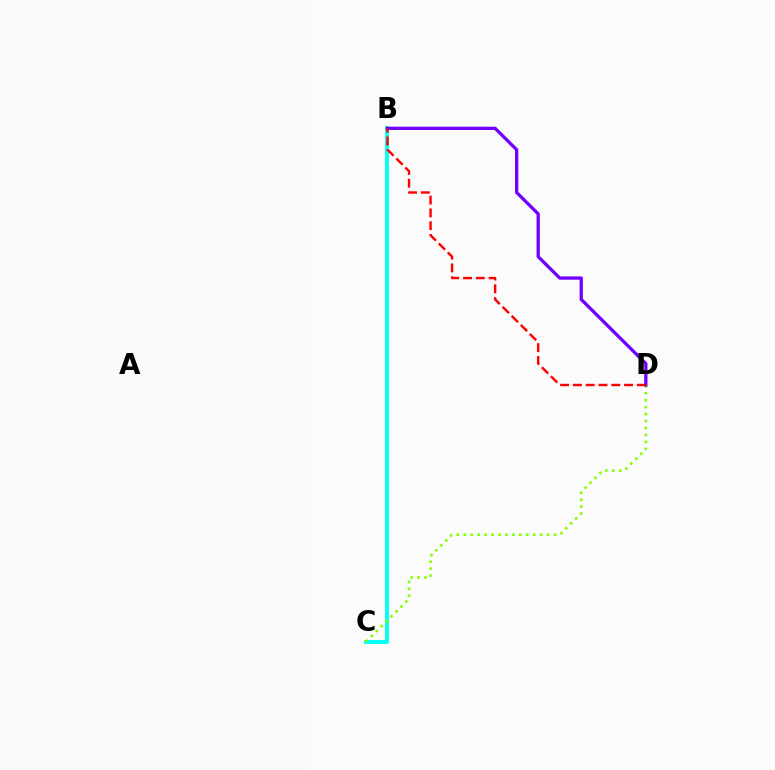{('B', 'C'): [{'color': '#00fff6', 'line_style': 'solid', 'thickness': 2.82}], ('C', 'D'): [{'color': '#84ff00', 'line_style': 'dotted', 'thickness': 1.89}], ('B', 'D'): [{'color': '#7200ff', 'line_style': 'solid', 'thickness': 2.37}, {'color': '#ff0000', 'line_style': 'dashed', 'thickness': 1.74}]}